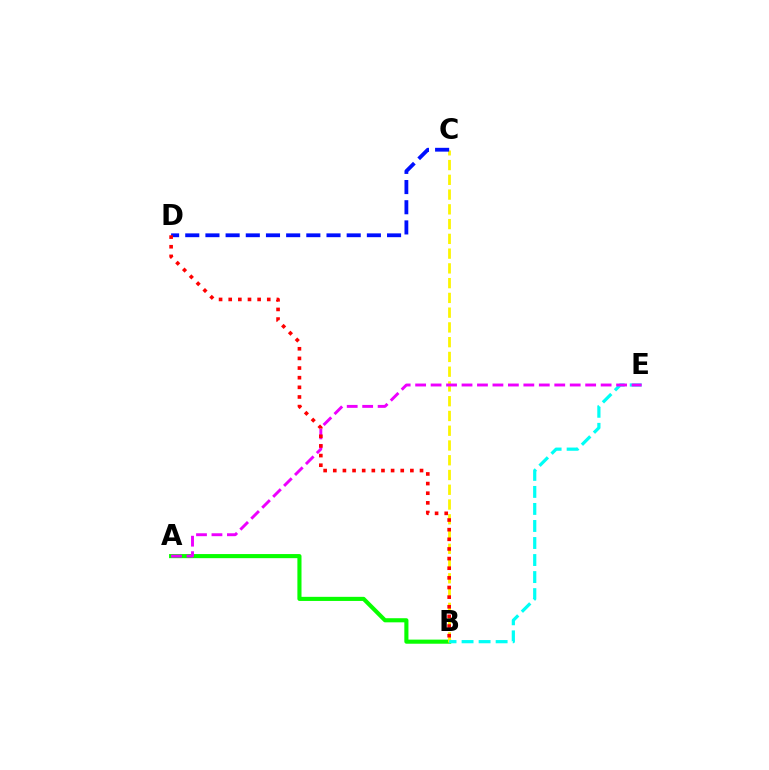{('A', 'B'): [{'color': '#08ff00', 'line_style': 'solid', 'thickness': 2.96}], ('B', 'C'): [{'color': '#fcf500', 'line_style': 'dashed', 'thickness': 2.0}], ('B', 'E'): [{'color': '#00fff6', 'line_style': 'dashed', 'thickness': 2.31}], ('A', 'E'): [{'color': '#ee00ff', 'line_style': 'dashed', 'thickness': 2.1}], ('C', 'D'): [{'color': '#0010ff', 'line_style': 'dashed', 'thickness': 2.74}], ('B', 'D'): [{'color': '#ff0000', 'line_style': 'dotted', 'thickness': 2.62}]}